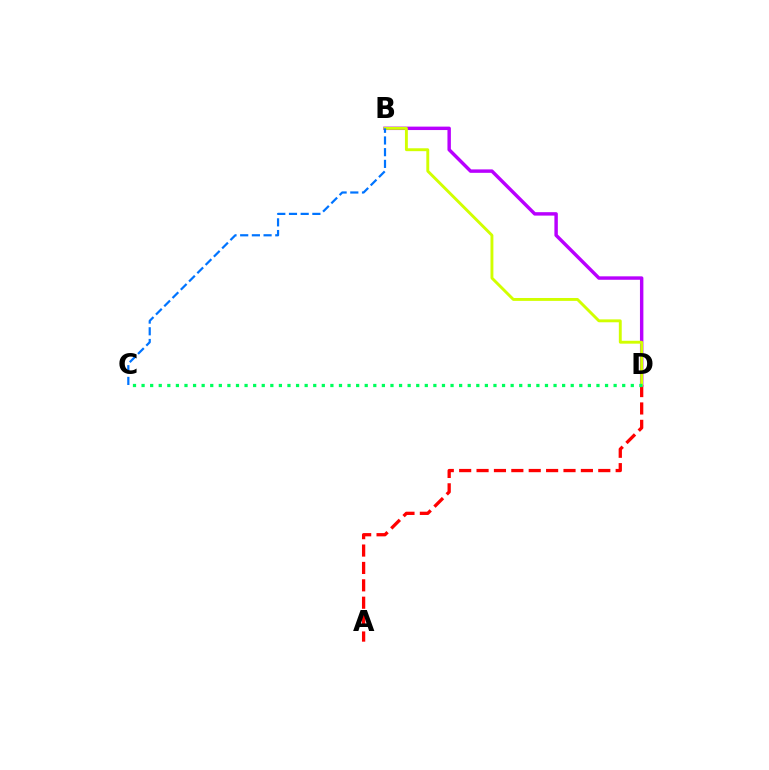{('A', 'D'): [{'color': '#ff0000', 'line_style': 'dashed', 'thickness': 2.36}], ('B', 'D'): [{'color': '#b900ff', 'line_style': 'solid', 'thickness': 2.47}, {'color': '#d1ff00', 'line_style': 'solid', 'thickness': 2.08}], ('B', 'C'): [{'color': '#0074ff', 'line_style': 'dashed', 'thickness': 1.59}], ('C', 'D'): [{'color': '#00ff5c', 'line_style': 'dotted', 'thickness': 2.33}]}